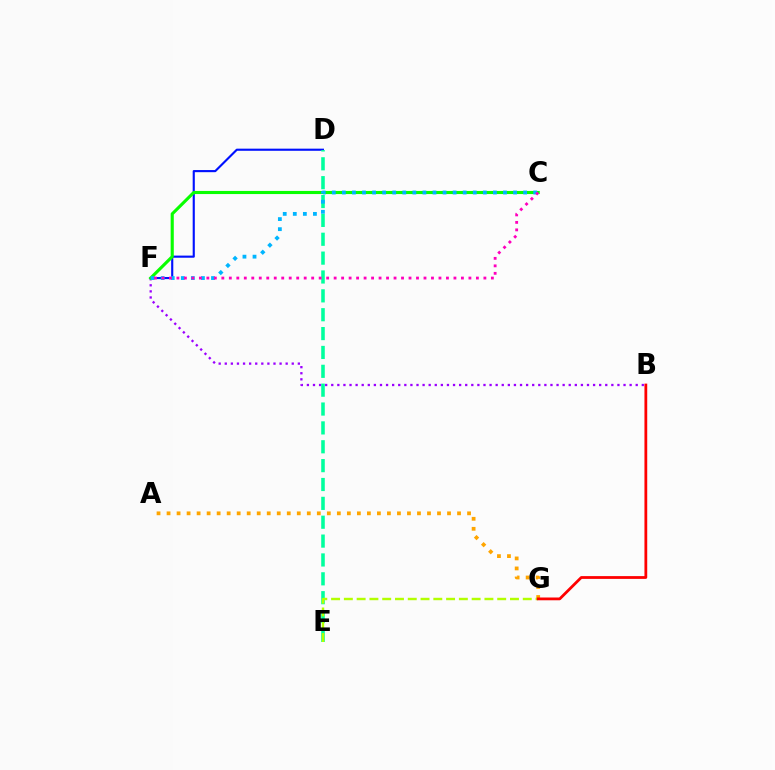{('D', 'F'): [{'color': '#0010ff', 'line_style': 'solid', 'thickness': 1.53}], ('B', 'F'): [{'color': '#9b00ff', 'line_style': 'dotted', 'thickness': 1.65}], ('C', 'F'): [{'color': '#08ff00', 'line_style': 'solid', 'thickness': 2.25}, {'color': '#00b5ff', 'line_style': 'dotted', 'thickness': 2.74}, {'color': '#ff00bd', 'line_style': 'dotted', 'thickness': 2.03}], ('D', 'E'): [{'color': '#00ff9d', 'line_style': 'dashed', 'thickness': 2.56}], ('A', 'G'): [{'color': '#ffa500', 'line_style': 'dotted', 'thickness': 2.72}], ('E', 'G'): [{'color': '#b3ff00', 'line_style': 'dashed', 'thickness': 1.74}], ('B', 'G'): [{'color': '#ff0000', 'line_style': 'solid', 'thickness': 2.0}]}